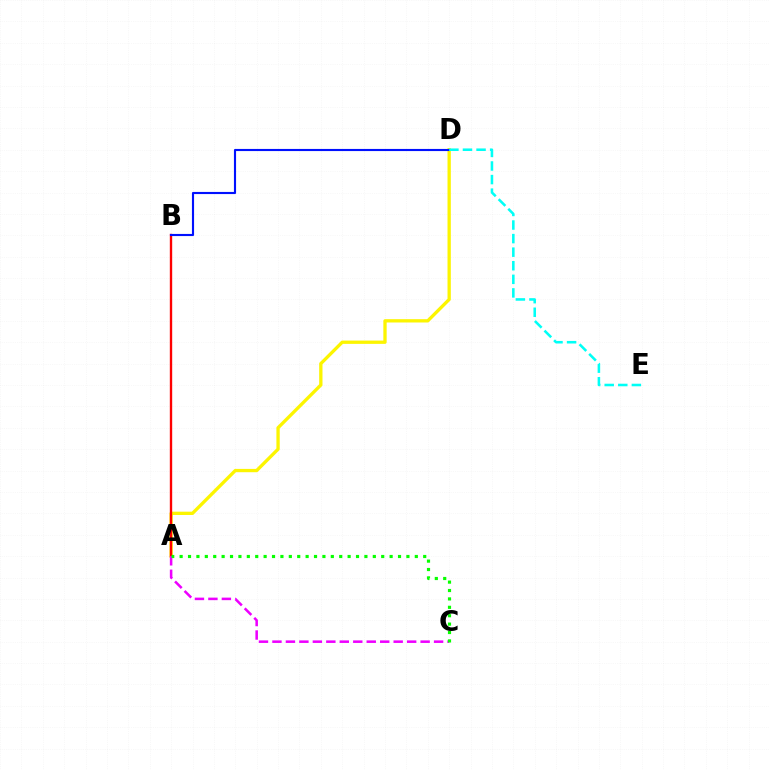{('A', 'D'): [{'color': '#fcf500', 'line_style': 'solid', 'thickness': 2.38}], ('A', 'B'): [{'color': '#ff0000', 'line_style': 'solid', 'thickness': 1.71}], ('A', 'C'): [{'color': '#ee00ff', 'line_style': 'dashed', 'thickness': 1.83}, {'color': '#08ff00', 'line_style': 'dotted', 'thickness': 2.28}], ('B', 'D'): [{'color': '#0010ff', 'line_style': 'solid', 'thickness': 1.54}], ('D', 'E'): [{'color': '#00fff6', 'line_style': 'dashed', 'thickness': 1.84}]}